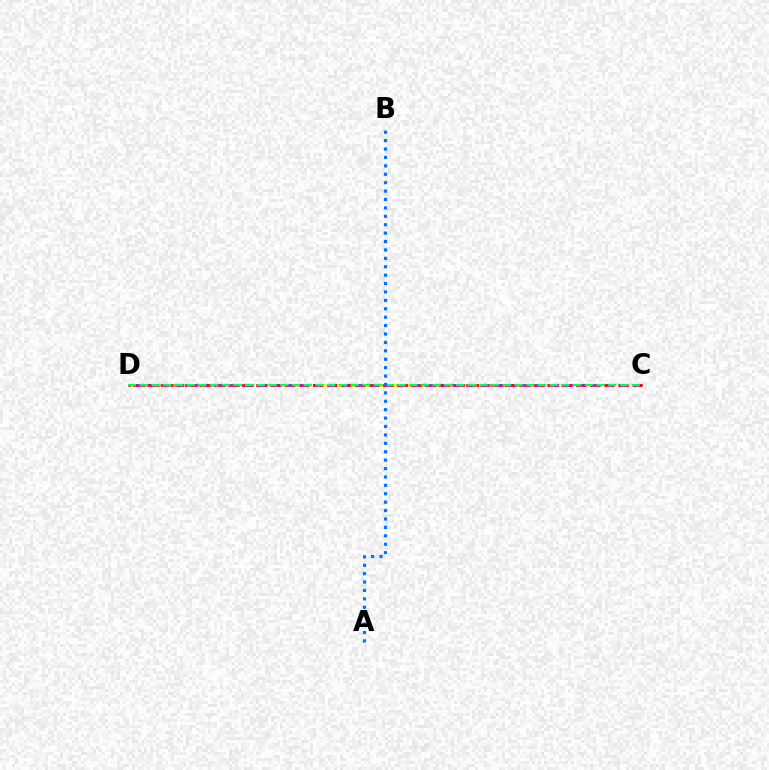{('C', 'D'): [{'color': '#d1ff00', 'line_style': 'dashed', 'thickness': 1.96}, {'color': '#b900ff', 'line_style': 'dashed', 'thickness': 1.89}, {'color': '#ff0000', 'line_style': 'dotted', 'thickness': 1.93}, {'color': '#00ff5c', 'line_style': 'dashed', 'thickness': 1.59}], ('A', 'B'): [{'color': '#0074ff', 'line_style': 'dotted', 'thickness': 2.28}]}